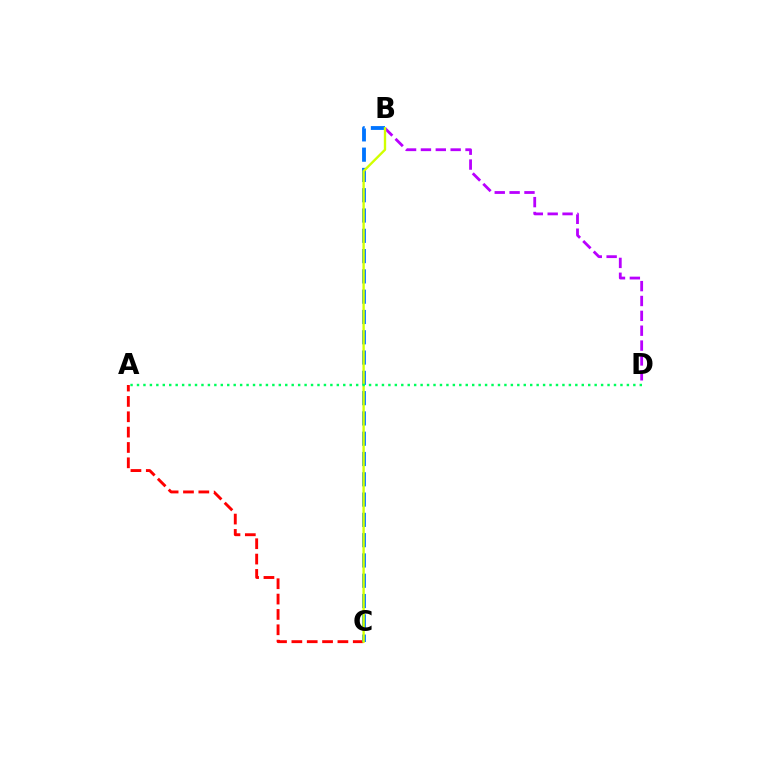{('B', 'D'): [{'color': '#b900ff', 'line_style': 'dashed', 'thickness': 2.02}], ('A', 'C'): [{'color': '#ff0000', 'line_style': 'dashed', 'thickness': 2.09}], ('B', 'C'): [{'color': '#0074ff', 'line_style': 'dashed', 'thickness': 2.76}, {'color': '#d1ff00', 'line_style': 'solid', 'thickness': 1.7}], ('A', 'D'): [{'color': '#00ff5c', 'line_style': 'dotted', 'thickness': 1.75}]}